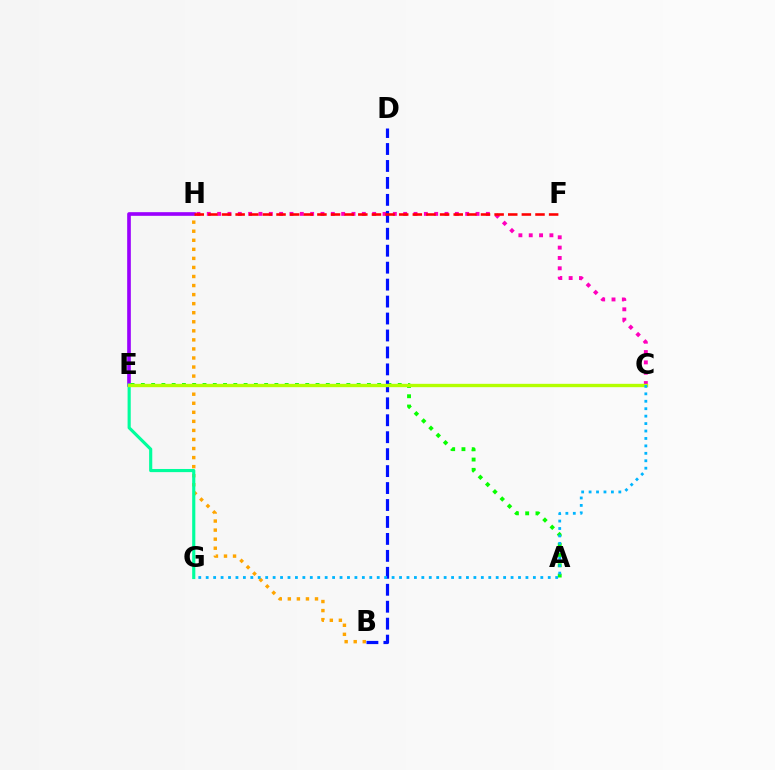{('B', 'H'): [{'color': '#ffa500', 'line_style': 'dotted', 'thickness': 2.46}], ('C', 'H'): [{'color': '#ff00bd', 'line_style': 'dotted', 'thickness': 2.81}], ('E', 'H'): [{'color': '#9b00ff', 'line_style': 'solid', 'thickness': 2.63}], ('A', 'E'): [{'color': '#08ff00', 'line_style': 'dotted', 'thickness': 2.79}], ('B', 'D'): [{'color': '#0010ff', 'line_style': 'dashed', 'thickness': 2.3}], ('E', 'G'): [{'color': '#00ff9d', 'line_style': 'solid', 'thickness': 2.26}], ('C', 'E'): [{'color': '#b3ff00', 'line_style': 'solid', 'thickness': 2.41}], ('F', 'H'): [{'color': '#ff0000', 'line_style': 'dashed', 'thickness': 1.85}], ('C', 'G'): [{'color': '#00b5ff', 'line_style': 'dotted', 'thickness': 2.02}]}